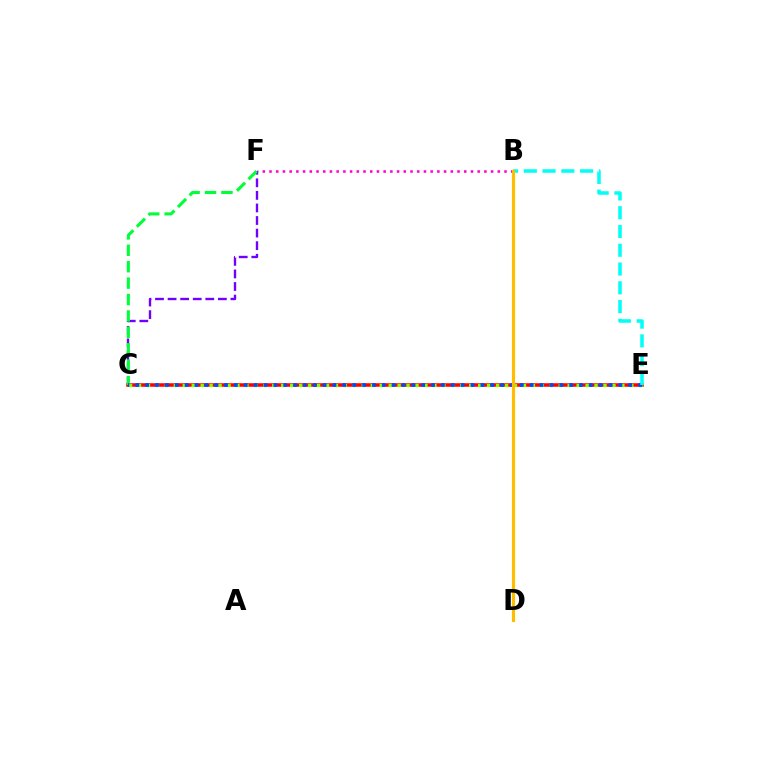{('C', 'E'): [{'color': '#ff0000', 'line_style': 'solid', 'thickness': 2.54}, {'color': '#84ff00', 'line_style': 'dotted', 'thickness': 2.43}, {'color': '#004bff', 'line_style': 'dotted', 'thickness': 2.68}], ('B', 'F'): [{'color': '#ff00cf', 'line_style': 'dotted', 'thickness': 1.82}], ('C', 'F'): [{'color': '#7200ff', 'line_style': 'dashed', 'thickness': 1.71}, {'color': '#00ff39', 'line_style': 'dashed', 'thickness': 2.23}], ('B', 'E'): [{'color': '#00fff6', 'line_style': 'dashed', 'thickness': 2.55}], ('B', 'D'): [{'color': '#ffbd00', 'line_style': 'solid', 'thickness': 2.27}]}